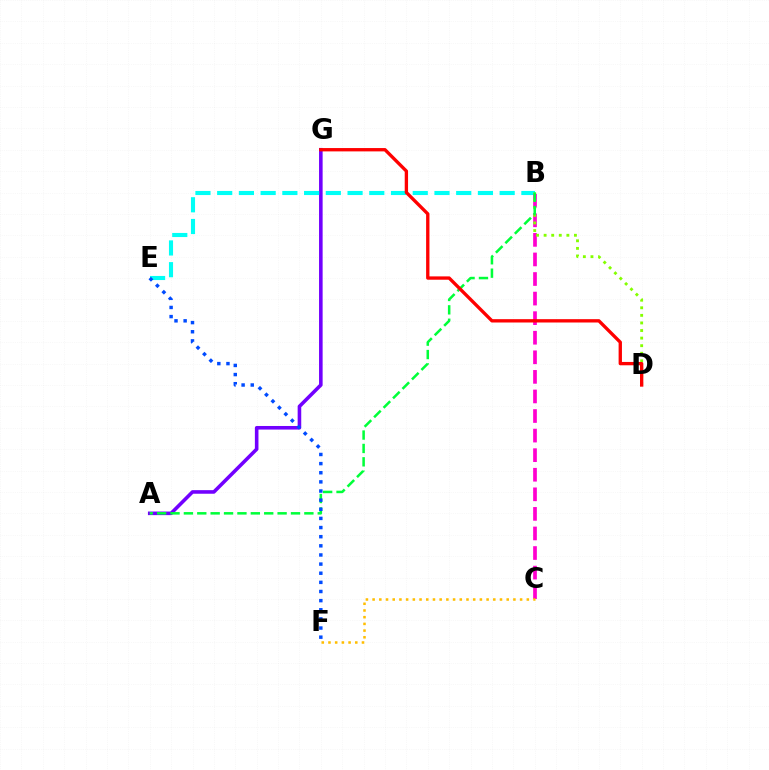{('A', 'G'): [{'color': '#7200ff', 'line_style': 'solid', 'thickness': 2.58}], ('B', 'E'): [{'color': '#00fff6', 'line_style': 'dashed', 'thickness': 2.95}], ('B', 'C'): [{'color': '#ff00cf', 'line_style': 'dashed', 'thickness': 2.66}], ('B', 'D'): [{'color': '#84ff00', 'line_style': 'dotted', 'thickness': 2.06}], ('A', 'B'): [{'color': '#00ff39', 'line_style': 'dashed', 'thickness': 1.82}], ('E', 'F'): [{'color': '#004bff', 'line_style': 'dotted', 'thickness': 2.48}], ('C', 'F'): [{'color': '#ffbd00', 'line_style': 'dotted', 'thickness': 1.82}], ('D', 'G'): [{'color': '#ff0000', 'line_style': 'solid', 'thickness': 2.4}]}